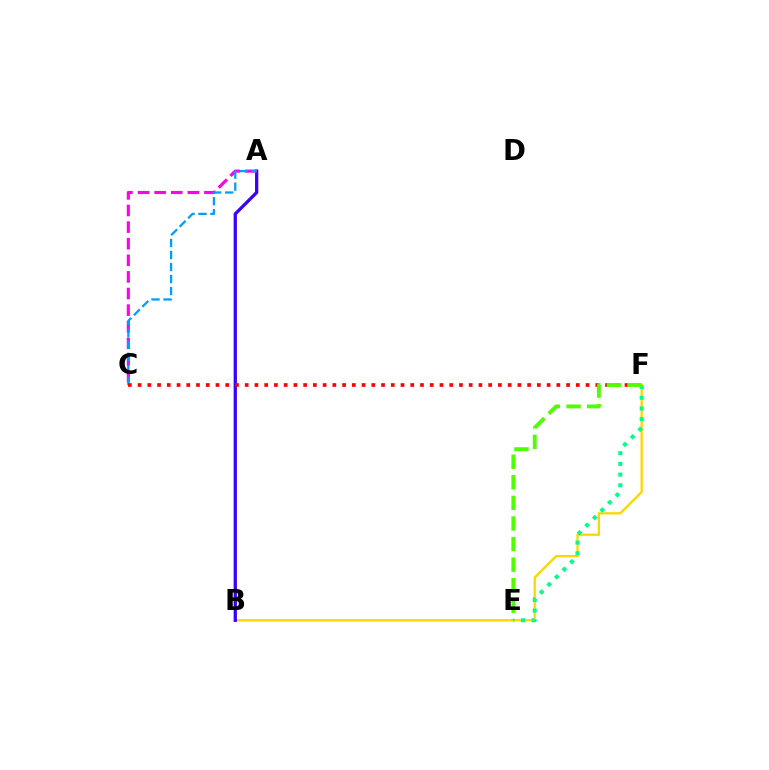{('B', 'F'): [{'color': '#ffd500', 'line_style': 'solid', 'thickness': 1.66}], ('A', 'B'): [{'color': '#3700ff', 'line_style': 'solid', 'thickness': 2.35}], ('A', 'C'): [{'color': '#ff00ed', 'line_style': 'dashed', 'thickness': 2.25}, {'color': '#009eff', 'line_style': 'dashed', 'thickness': 1.63}], ('E', 'F'): [{'color': '#00ff86', 'line_style': 'dotted', 'thickness': 2.91}, {'color': '#4fff00', 'line_style': 'dashed', 'thickness': 2.8}], ('C', 'F'): [{'color': '#ff0000', 'line_style': 'dotted', 'thickness': 2.65}]}